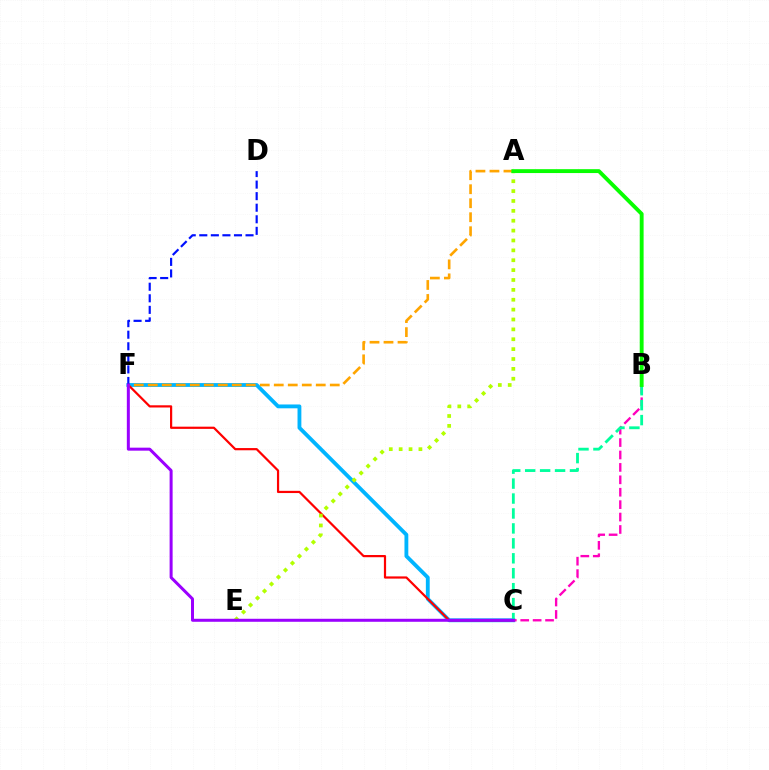{('C', 'F'): [{'color': '#00b5ff', 'line_style': 'solid', 'thickness': 2.76}, {'color': '#ff0000', 'line_style': 'solid', 'thickness': 1.59}, {'color': '#9b00ff', 'line_style': 'solid', 'thickness': 2.16}], ('B', 'C'): [{'color': '#ff00bd', 'line_style': 'dashed', 'thickness': 1.69}, {'color': '#00ff9d', 'line_style': 'dashed', 'thickness': 2.03}], ('A', 'F'): [{'color': '#ffa500', 'line_style': 'dashed', 'thickness': 1.9}], ('A', 'E'): [{'color': '#b3ff00', 'line_style': 'dotted', 'thickness': 2.68}], ('D', 'F'): [{'color': '#0010ff', 'line_style': 'dashed', 'thickness': 1.57}], ('A', 'B'): [{'color': '#08ff00', 'line_style': 'solid', 'thickness': 2.79}]}